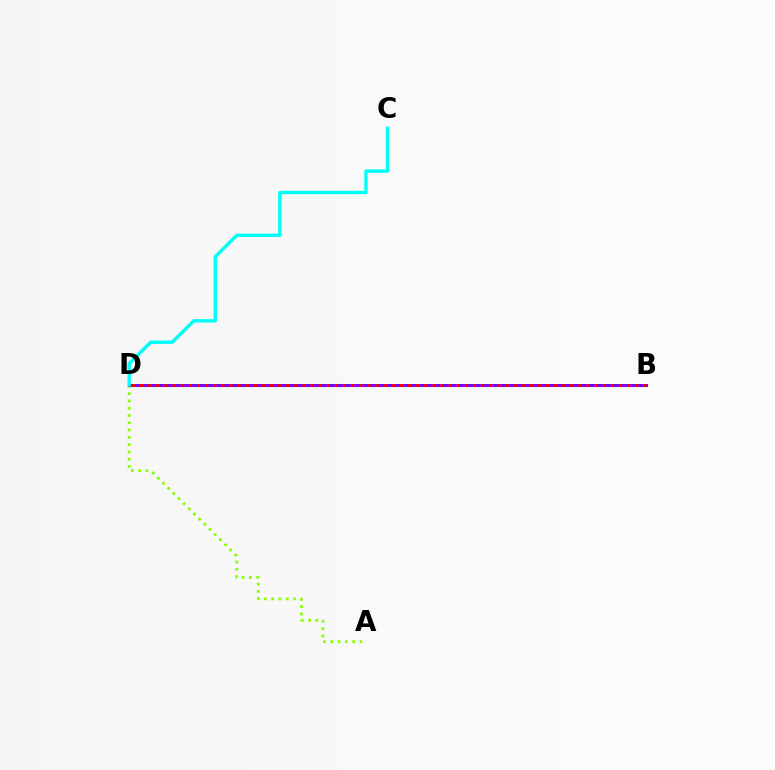{('A', 'D'): [{'color': '#84ff00', 'line_style': 'dotted', 'thickness': 1.98}], ('B', 'D'): [{'color': '#7200ff', 'line_style': 'solid', 'thickness': 2.13}, {'color': '#ff0000', 'line_style': 'dotted', 'thickness': 2.21}], ('C', 'D'): [{'color': '#00fff6', 'line_style': 'solid', 'thickness': 2.44}]}